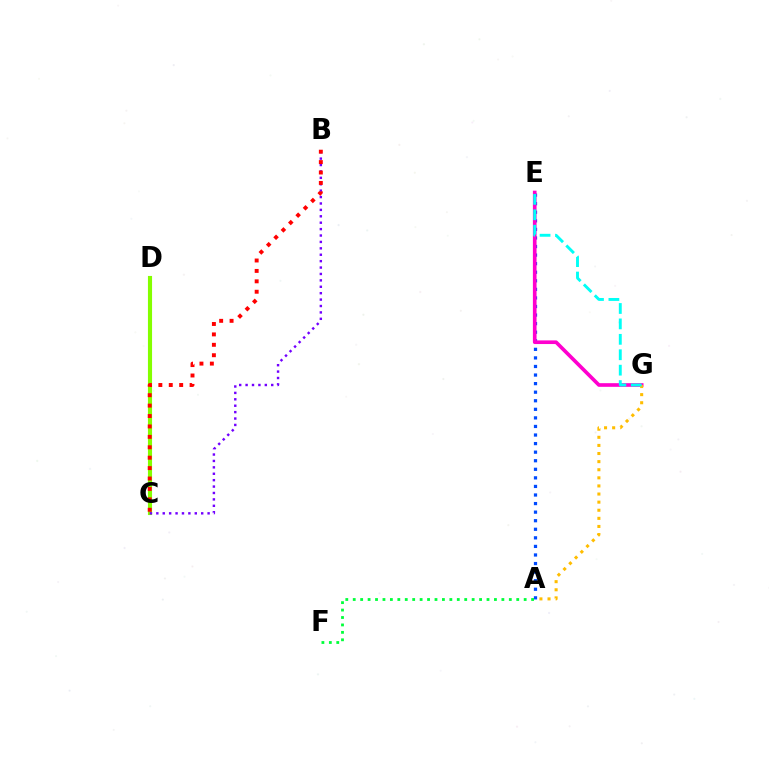{('C', 'D'): [{'color': '#84ff00', 'line_style': 'solid', 'thickness': 2.96}], ('A', 'E'): [{'color': '#004bff', 'line_style': 'dotted', 'thickness': 2.33}], ('B', 'C'): [{'color': '#7200ff', 'line_style': 'dotted', 'thickness': 1.74}, {'color': '#ff0000', 'line_style': 'dotted', 'thickness': 2.83}], ('E', 'G'): [{'color': '#ff00cf', 'line_style': 'solid', 'thickness': 2.63}, {'color': '#00fff6', 'line_style': 'dashed', 'thickness': 2.09}], ('A', 'G'): [{'color': '#ffbd00', 'line_style': 'dotted', 'thickness': 2.2}], ('A', 'F'): [{'color': '#00ff39', 'line_style': 'dotted', 'thickness': 2.02}]}